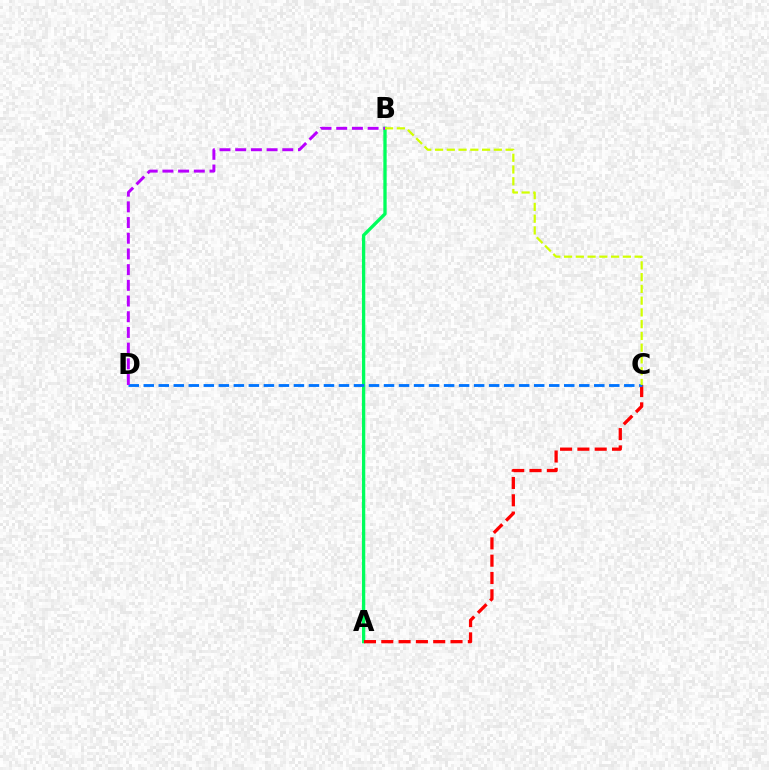{('A', 'B'): [{'color': '#00ff5c', 'line_style': 'solid', 'thickness': 2.38}], ('A', 'C'): [{'color': '#ff0000', 'line_style': 'dashed', 'thickness': 2.35}], ('C', 'D'): [{'color': '#0074ff', 'line_style': 'dashed', 'thickness': 2.04}], ('B', 'C'): [{'color': '#d1ff00', 'line_style': 'dashed', 'thickness': 1.6}], ('B', 'D'): [{'color': '#b900ff', 'line_style': 'dashed', 'thickness': 2.13}]}